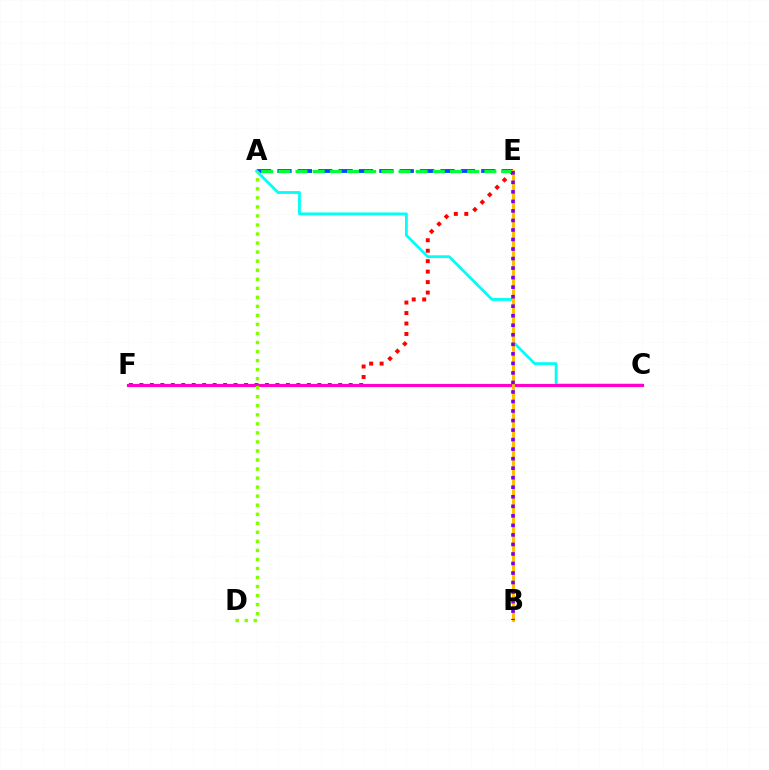{('E', 'F'): [{'color': '#ff0000', 'line_style': 'dotted', 'thickness': 2.84}], ('A', 'E'): [{'color': '#004bff', 'line_style': 'dashed', 'thickness': 2.77}, {'color': '#00ff39', 'line_style': 'dashed', 'thickness': 2.33}], ('A', 'C'): [{'color': '#00fff6', 'line_style': 'solid', 'thickness': 2.02}], ('C', 'F'): [{'color': '#ff00cf', 'line_style': 'solid', 'thickness': 2.27}], ('B', 'E'): [{'color': '#ffbd00', 'line_style': 'solid', 'thickness': 2.12}, {'color': '#7200ff', 'line_style': 'dotted', 'thickness': 2.59}], ('A', 'D'): [{'color': '#84ff00', 'line_style': 'dotted', 'thickness': 2.46}]}